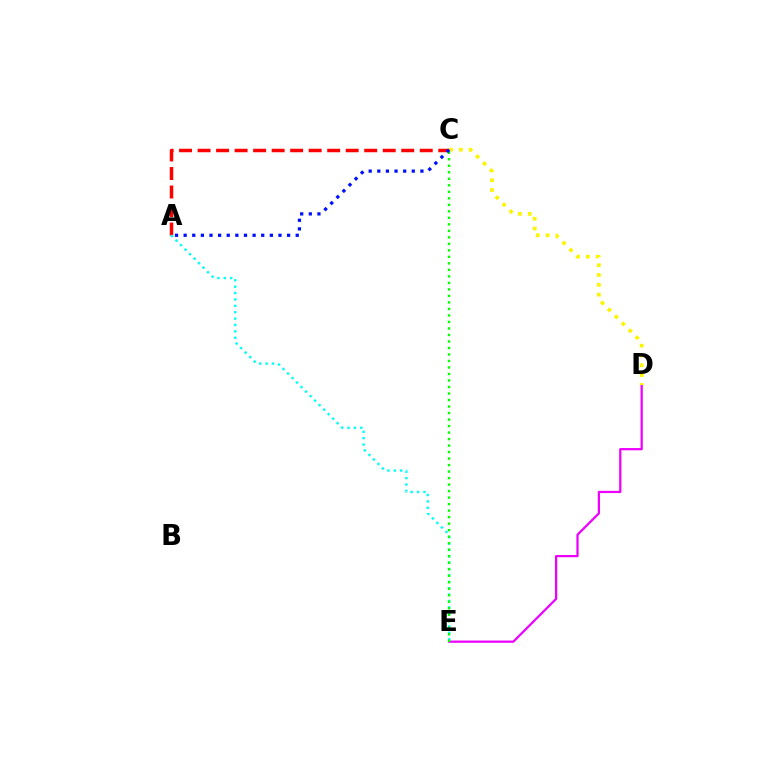{('D', 'E'): [{'color': '#ee00ff', 'line_style': 'solid', 'thickness': 1.62}], ('A', 'C'): [{'color': '#ff0000', 'line_style': 'dashed', 'thickness': 2.52}, {'color': '#0010ff', 'line_style': 'dotted', 'thickness': 2.34}], ('A', 'E'): [{'color': '#00fff6', 'line_style': 'dotted', 'thickness': 1.73}], ('C', 'E'): [{'color': '#08ff00', 'line_style': 'dotted', 'thickness': 1.77}], ('C', 'D'): [{'color': '#fcf500', 'line_style': 'dotted', 'thickness': 2.67}]}